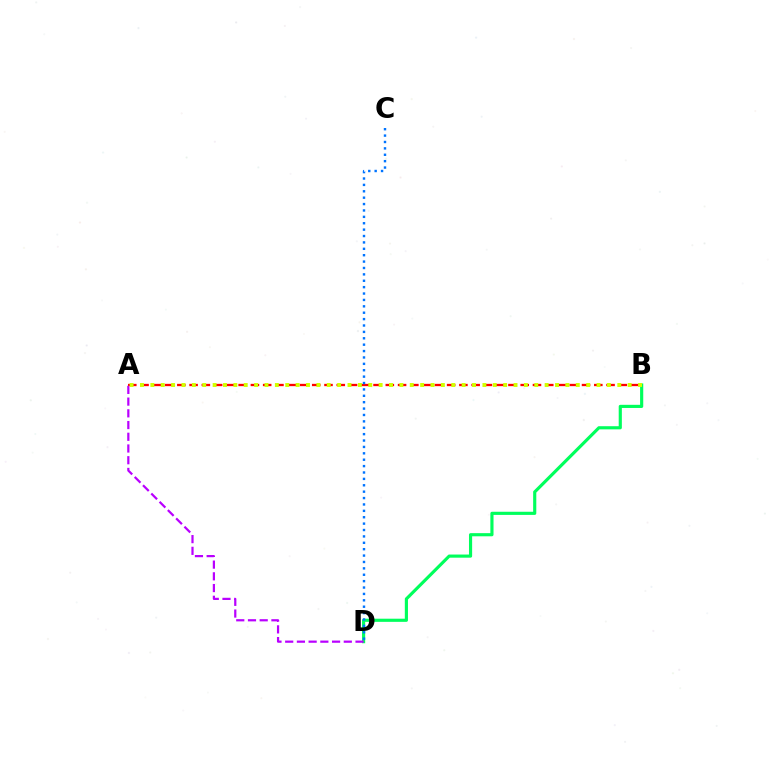{('B', 'D'): [{'color': '#00ff5c', 'line_style': 'solid', 'thickness': 2.27}], ('A', 'B'): [{'color': '#ff0000', 'line_style': 'dashed', 'thickness': 1.67}, {'color': '#d1ff00', 'line_style': 'dotted', 'thickness': 2.82}], ('A', 'D'): [{'color': '#b900ff', 'line_style': 'dashed', 'thickness': 1.59}], ('C', 'D'): [{'color': '#0074ff', 'line_style': 'dotted', 'thickness': 1.74}]}